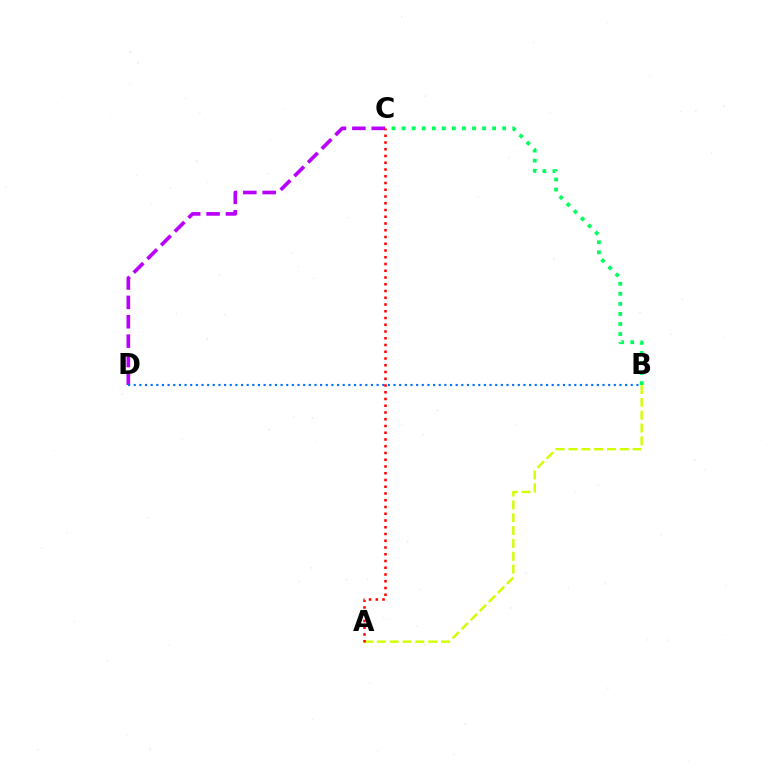{('A', 'B'): [{'color': '#d1ff00', 'line_style': 'dashed', 'thickness': 1.75}], ('B', 'C'): [{'color': '#00ff5c', 'line_style': 'dotted', 'thickness': 2.73}], ('C', 'D'): [{'color': '#b900ff', 'line_style': 'dashed', 'thickness': 2.63}], ('B', 'D'): [{'color': '#0074ff', 'line_style': 'dotted', 'thickness': 1.53}], ('A', 'C'): [{'color': '#ff0000', 'line_style': 'dotted', 'thickness': 1.83}]}